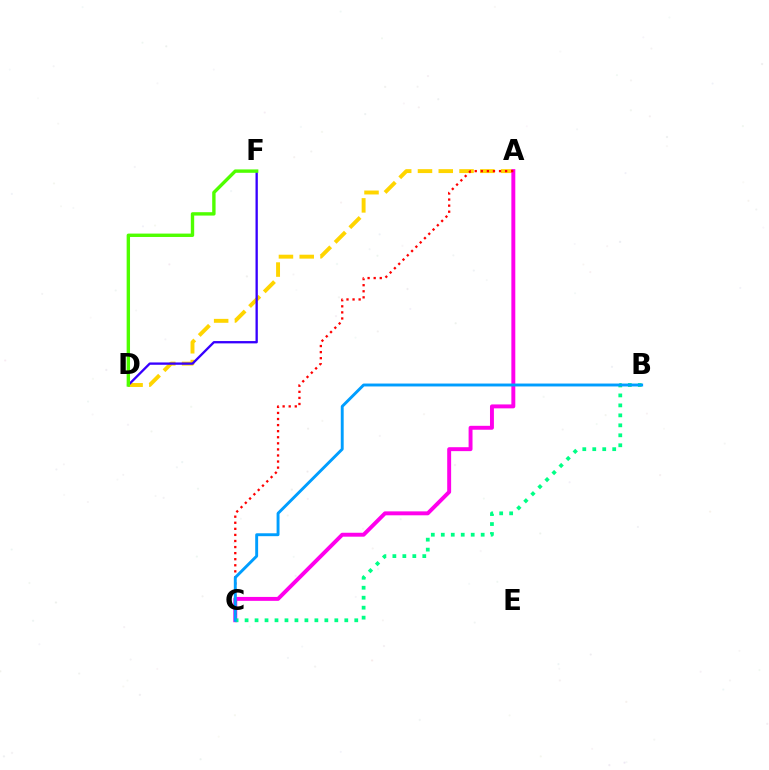{('A', 'D'): [{'color': '#ffd500', 'line_style': 'dashed', 'thickness': 2.82}], ('A', 'C'): [{'color': '#ff00ed', 'line_style': 'solid', 'thickness': 2.83}, {'color': '#ff0000', 'line_style': 'dotted', 'thickness': 1.65}], ('D', 'F'): [{'color': '#3700ff', 'line_style': 'solid', 'thickness': 1.67}, {'color': '#4fff00', 'line_style': 'solid', 'thickness': 2.43}], ('B', 'C'): [{'color': '#00ff86', 'line_style': 'dotted', 'thickness': 2.71}, {'color': '#009eff', 'line_style': 'solid', 'thickness': 2.09}]}